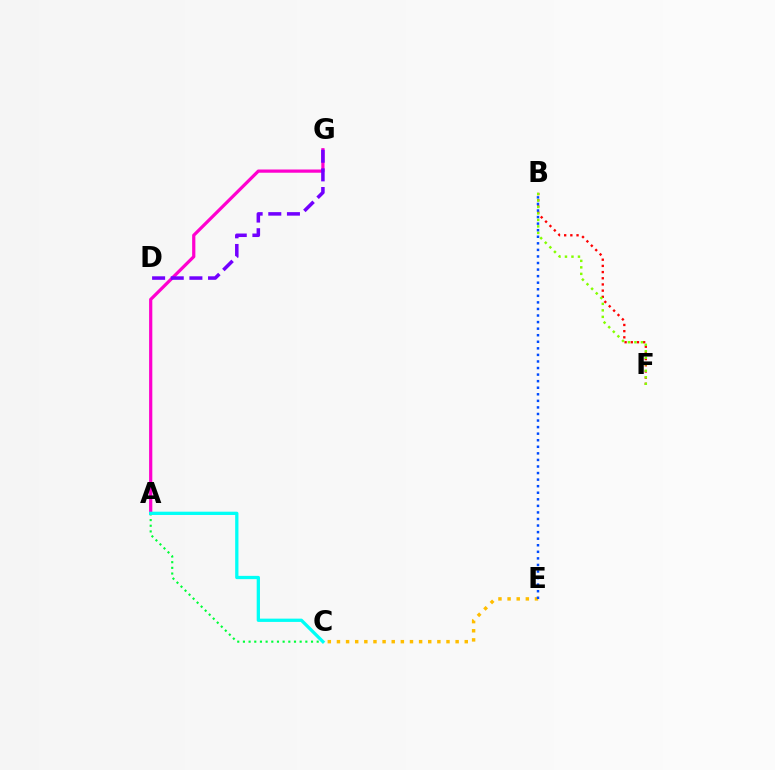{('A', 'G'): [{'color': '#ff00cf', 'line_style': 'solid', 'thickness': 2.32}], ('B', 'F'): [{'color': '#ff0000', 'line_style': 'dotted', 'thickness': 1.68}, {'color': '#84ff00', 'line_style': 'dotted', 'thickness': 1.76}], ('A', 'C'): [{'color': '#00ff39', 'line_style': 'dotted', 'thickness': 1.54}, {'color': '#00fff6', 'line_style': 'solid', 'thickness': 2.36}], ('C', 'E'): [{'color': '#ffbd00', 'line_style': 'dotted', 'thickness': 2.48}], ('B', 'E'): [{'color': '#004bff', 'line_style': 'dotted', 'thickness': 1.78}], ('D', 'G'): [{'color': '#7200ff', 'line_style': 'dashed', 'thickness': 2.53}]}